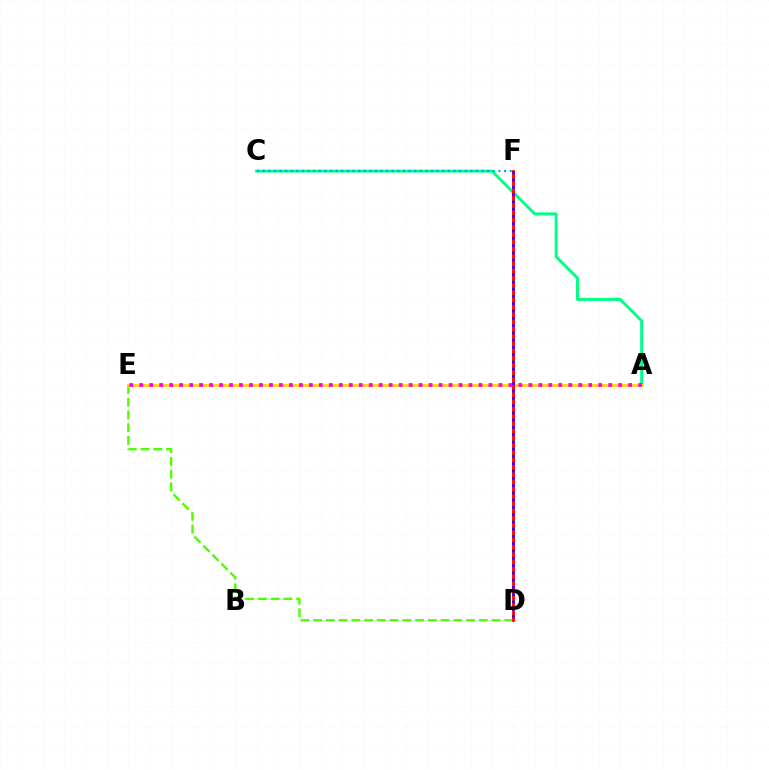{('D', 'E'): [{'color': '#4fff00', 'line_style': 'dashed', 'thickness': 1.73}], ('A', 'C'): [{'color': '#00ff86', 'line_style': 'solid', 'thickness': 2.15}], ('A', 'E'): [{'color': '#ffd500', 'line_style': 'solid', 'thickness': 1.92}, {'color': '#ff00ed', 'line_style': 'dotted', 'thickness': 2.71}], ('D', 'F'): [{'color': '#ff0000', 'line_style': 'solid', 'thickness': 2.02}, {'color': '#3700ff', 'line_style': 'dotted', 'thickness': 1.98}], ('C', 'F'): [{'color': '#009eff', 'line_style': 'dotted', 'thickness': 1.53}]}